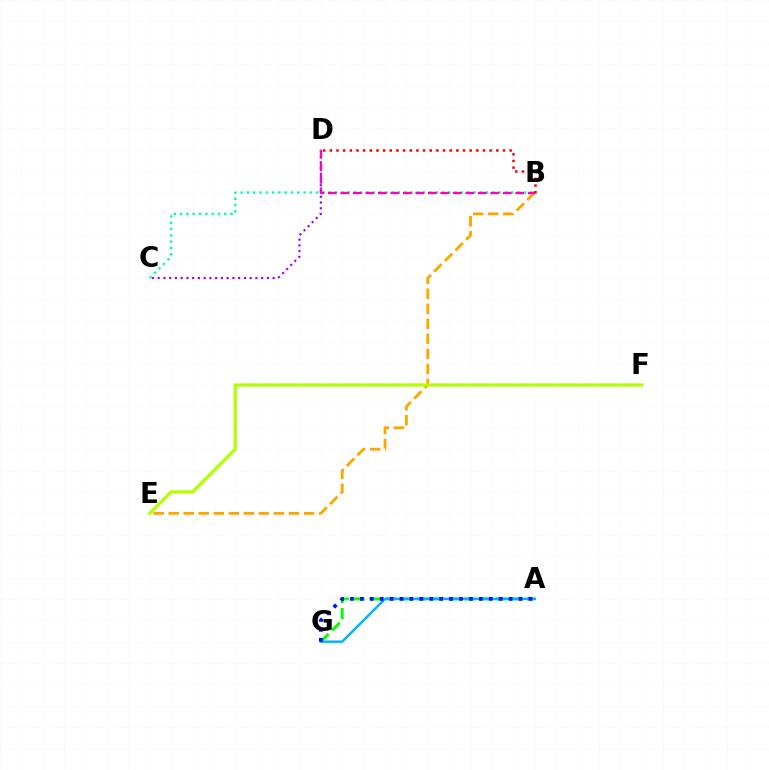{('C', 'D'): [{'color': '#9b00ff', 'line_style': 'dotted', 'thickness': 1.56}], ('A', 'G'): [{'color': '#08ff00', 'line_style': 'dashed', 'thickness': 2.14}, {'color': '#00b5ff', 'line_style': 'solid', 'thickness': 1.78}, {'color': '#0010ff', 'line_style': 'dotted', 'thickness': 2.69}], ('B', 'E'): [{'color': '#ffa500', 'line_style': 'dashed', 'thickness': 2.04}], ('B', 'C'): [{'color': '#00ff9d', 'line_style': 'dotted', 'thickness': 1.71}], ('E', 'F'): [{'color': '#b3ff00', 'line_style': 'solid', 'thickness': 2.35}], ('B', 'D'): [{'color': '#ff00bd', 'line_style': 'dashed', 'thickness': 1.7}, {'color': '#ff0000', 'line_style': 'dotted', 'thickness': 1.81}]}